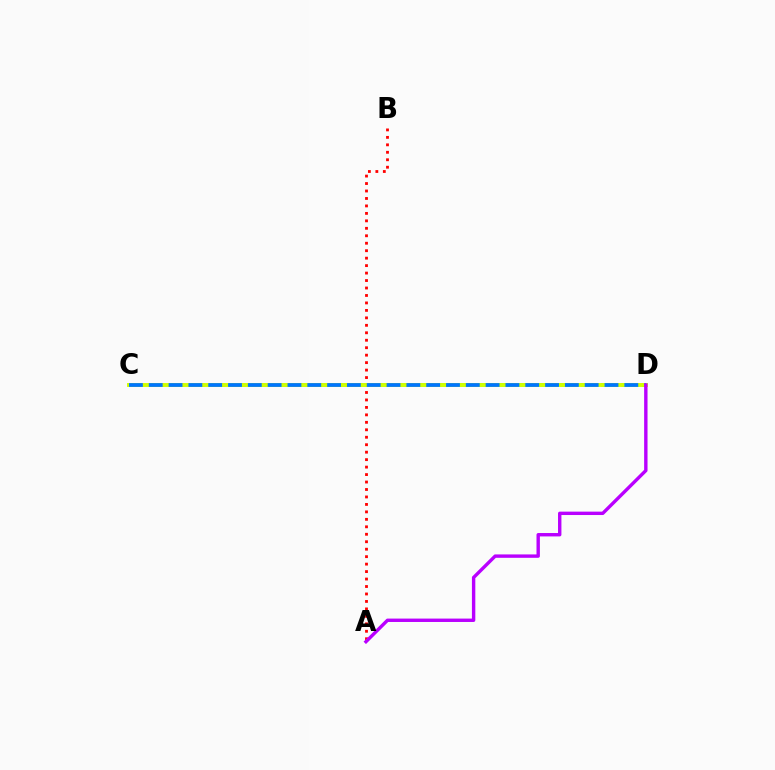{('A', 'B'): [{'color': '#ff0000', 'line_style': 'dotted', 'thickness': 2.03}], ('C', 'D'): [{'color': '#00ff5c', 'line_style': 'dashed', 'thickness': 2.79}, {'color': '#d1ff00', 'line_style': 'solid', 'thickness': 2.82}, {'color': '#0074ff', 'line_style': 'dashed', 'thickness': 2.69}], ('A', 'D'): [{'color': '#b900ff', 'line_style': 'solid', 'thickness': 2.44}]}